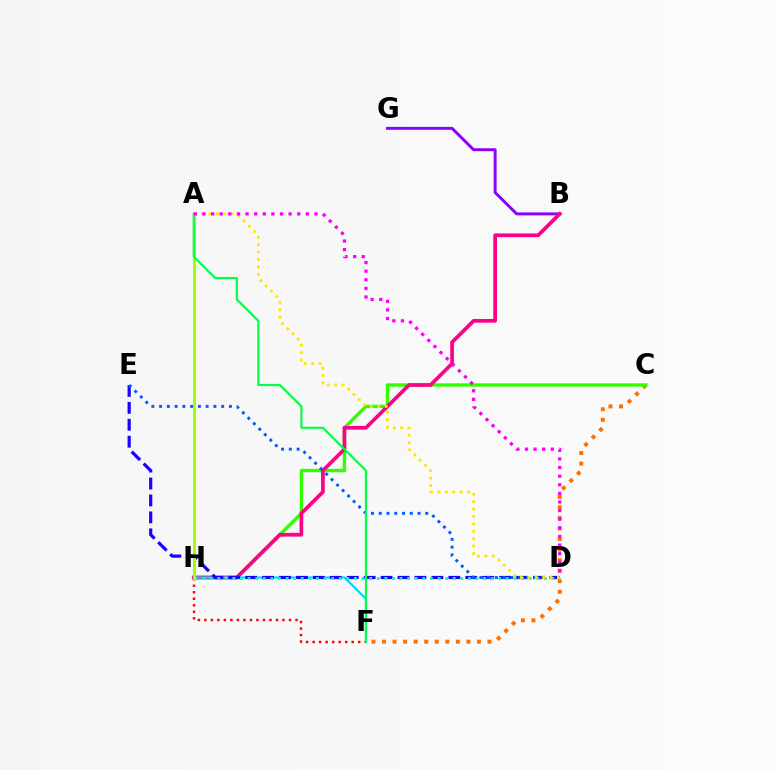{('C', 'F'): [{'color': '#ff7000', 'line_style': 'dotted', 'thickness': 2.87}], ('C', 'H'): [{'color': '#31ff00', 'line_style': 'solid', 'thickness': 2.43}], ('B', 'G'): [{'color': '#8a00ff', 'line_style': 'solid', 'thickness': 2.12}], ('B', 'H'): [{'color': '#ff0088', 'line_style': 'solid', 'thickness': 2.67}], ('F', 'H'): [{'color': '#00d3ff', 'line_style': 'solid', 'thickness': 1.56}, {'color': '#ff0000', 'line_style': 'dotted', 'thickness': 1.77}], ('D', 'E'): [{'color': '#1900ff', 'line_style': 'dashed', 'thickness': 2.3}, {'color': '#005dff', 'line_style': 'dotted', 'thickness': 2.11}], ('D', 'H'): [{'color': '#00ffbb', 'line_style': 'dotted', 'thickness': 2.06}], ('A', 'D'): [{'color': '#ffe600', 'line_style': 'dotted', 'thickness': 2.01}, {'color': '#fa00f9', 'line_style': 'dotted', 'thickness': 2.34}], ('A', 'H'): [{'color': '#a2ff00', 'line_style': 'solid', 'thickness': 2.18}], ('A', 'F'): [{'color': '#00ff45', 'line_style': 'solid', 'thickness': 1.56}]}